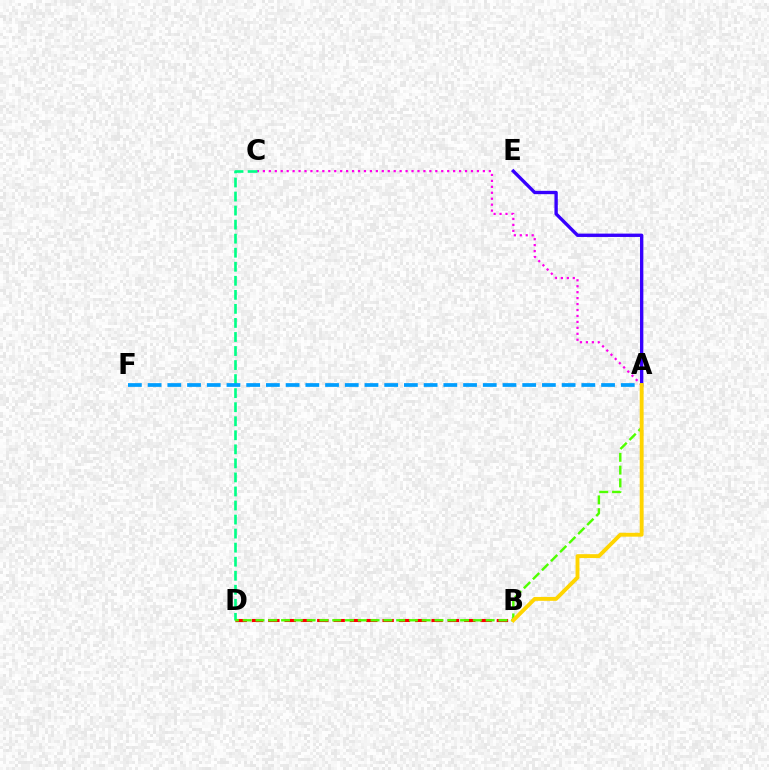{('A', 'C'): [{'color': '#ff00ed', 'line_style': 'dotted', 'thickness': 1.62}], ('B', 'D'): [{'color': '#ff0000', 'line_style': 'dashed', 'thickness': 2.22}], ('A', 'E'): [{'color': '#3700ff', 'line_style': 'solid', 'thickness': 2.41}], ('C', 'D'): [{'color': '#00ff86', 'line_style': 'dashed', 'thickness': 1.91}], ('A', 'D'): [{'color': '#4fff00', 'line_style': 'dashed', 'thickness': 1.74}], ('A', 'F'): [{'color': '#009eff', 'line_style': 'dashed', 'thickness': 2.68}], ('A', 'B'): [{'color': '#ffd500', 'line_style': 'solid', 'thickness': 2.79}]}